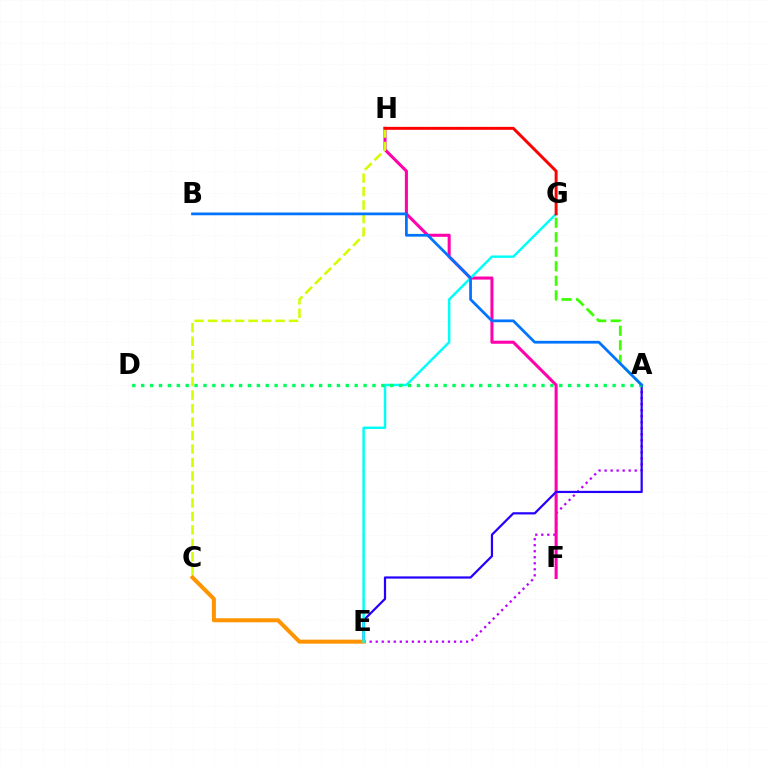{('A', 'E'): [{'color': '#b900ff', 'line_style': 'dotted', 'thickness': 1.64}, {'color': '#2500ff', 'line_style': 'solid', 'thickness': 1.6}], ('F', 'H'): [{'color': '#ff00ac', 'line_style': 'solid', 'thickness': 2.2}], ('C', 'E'): [{'color': '#ff9400', 'line_style': 'solid', 'thickness': 2.89}], ('E', 'G'): [{'color': '#00fff6', 'line_style': 'solid', 'thickness': 1.78}], ('C', 'H'): [{'color': '#d1ff00', 'line_style': 'dashed', 'thickness': 1.83}], ('A', 'G'): [{'color': '#3dff00', 'line_style': 'dashed', 'thickness': 1.97}], ('A', 'D'): [{'color': '#00ff5c', 'line_style': 'dotted', 'thickness': 2.42}], ('G', 'H'): [{'color': '#ff0000', 'line_style': 'solid', 'thickness': 2.12}], ('A', 'B'): [{'color': '#0074ff', 'line_style': 'solid', 'thickness': 1.98}]}